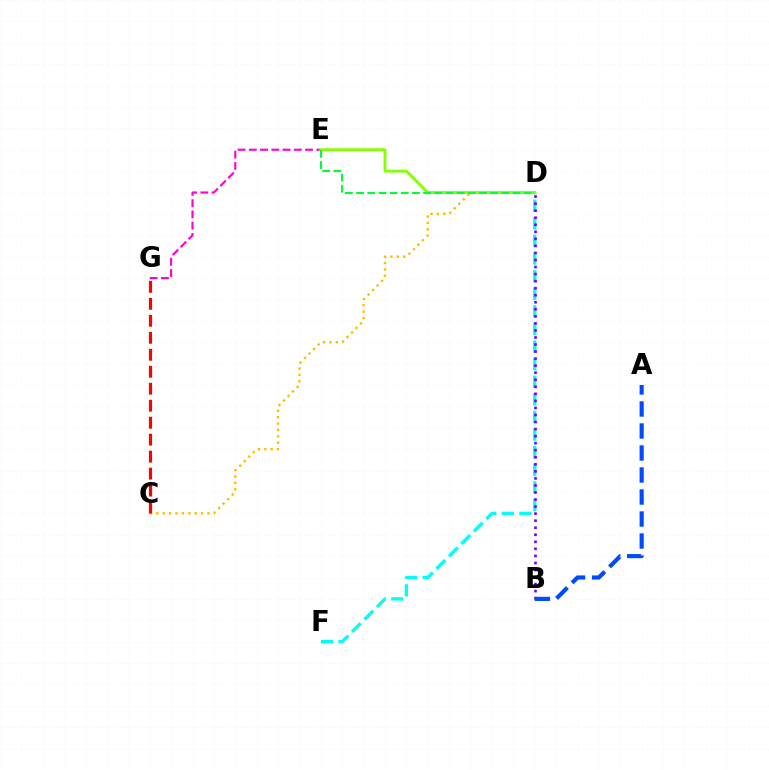{('E', 'G'): [{'color': '#ff00cf', 'line_style': 'dashed', 'thickness': 1.53}], ('C', 'D'): [{'color': '#ffbd00', 'line_style': 'dotted', 'thickness': 1.74}], ('C', 'G'): [{'color': '#ff0000', 'line_style': 'dashed', 'thickness': 2.31}], ('D', 'F'): [{'color': '#00fff6', 'line_style': 'dashed', 'thickness': 2.39}], ('B', 'D'): [{'color': '#7200ff', 'line_style': 'dotted', 'thickness': 1.91}], ('D', 'E'): [{'color': '#84ff00', 'line_style': 'solid', 'thickness': 2.06}, {'color': '#00ff39', 'line_style': 'dashed', 'thickness': 1.52}], ('A', 'B'): [{'color': '#004bff', 'line_style': 'dashed', 'thickness': 2.99}]}